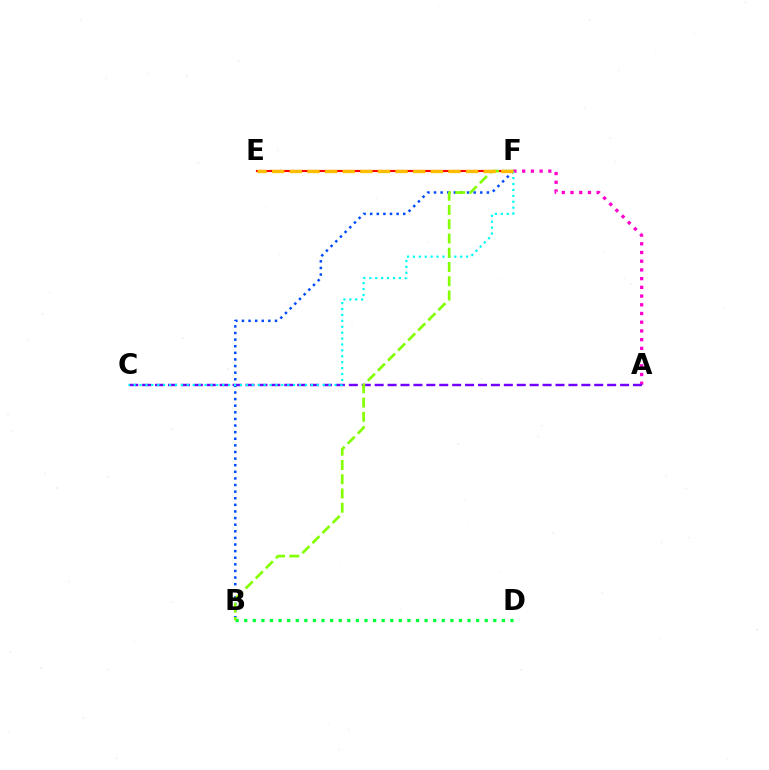{('B', 'F'): [{'color': '#004bff', 'line_style': 'dotted', 'thickness': 1.8}, {'color': '#84ff00', 'line_style': 'dashed', 'thickness': 1.94}], ('B', 'D'): [{'color': '#00ff39', 'line_style': 'dotted', 'thickness': 2.33}], ('E', 'F'): [{'color': '#ff0000', 'line_style': 'solid', 'thickness': 1.54}, {'color': '#ffbd00', 'line_style': 'dashed', 'thickness': 2.39}], ('A', 'F'): [{'color': '#ff00cf', 'line_style': 'dotted', 'thickness': 2.37}], ('A', 'C'): [{'color': '#7200ff', 'line_style': 'dashed', 'thickness': 1.75}], ('C', 'F'): [{'color': '#00fff6', 'line_style': 'dotted', 'thickness': 1.61}]}